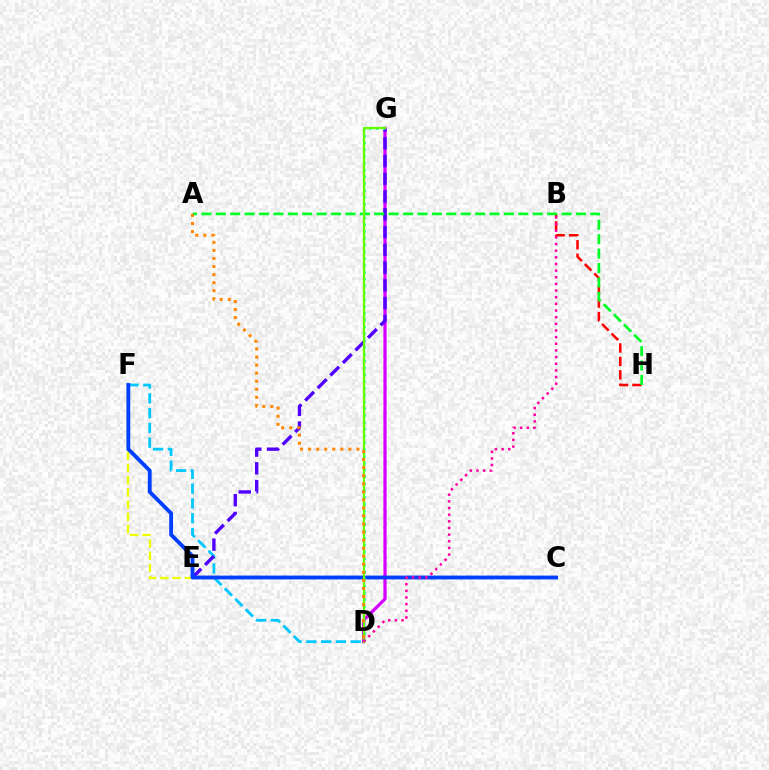{('B', 'H'): [{'color': '#ff0000', 'line_style': 'dashed', 'thickness': 1.82}], ('E', 'F'): [{'color': '#eeff00', 'line_style': 'dashed', 'thickness': 1.66}], ('D', 'F'): [{'color': '#00c7ff', 'line_style': 'dashed', 'thickness': 2.01}], ('D', 'G'): [{'color': '#d600ff', 'line_style': 'solid', 'thickness': 2.33}, {'color': '#00ffaf', 'line_style': 'dotted', 'thickness': 1.85}, {'color': '#66ff00', 'line_style': 'solid', 'thickness': 1.65}], ('E', 'G'): [{'color': '#4f00ff', 'line_style': 'dashed', 'thickness': 2.41}], ('A', 'H'): [{'color': '#00ff27', 'line_style': 'dashed', 'thickness': 1.96}], ('C', 'F'): [{'color': '#003fff', 'line_style': 'solid', 'thickness': 2.77}], ('A', 'D'): [{'color': '#ff8800', 'line_style': 'dotted', 'thickness': 2.19}], ('B', 'D'): [{'color': '#ff00a0', 'line_style': 'dotted', 'thickness': 1.81}]}